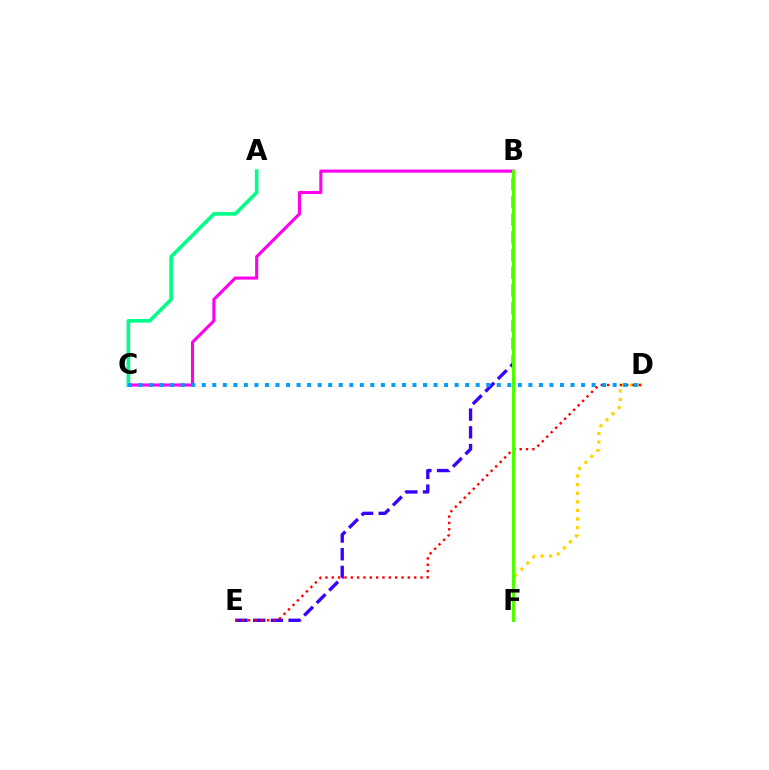{('B', 'E'): [{'color': '#3700ff', 'line_style': 'dashed', 'thickness': 2.41}], ('D', 'F'): [{'color': '#ffd500', 'line_style': 'dotted', 'thickness': 2.33}], ('B', 'C'): [{'color': '#ff00ed', 'line_style': 'solid', 'thickness': 2.22}], ('A', 'C'): [{'color': '#00ff86', 'line_style': 'solid', 'thickness': 2.6}], ('D', 'E'): [{'color': '#ff0000', 'line_style': 'dotted', 'thickness': 1.72}], ('C', 'D'): [{'color': '#009eff', 'line_style': 'dotted', 'thickness': 2.86}], ('B', 'F'): [{'color': '#4fff00', 'line_style': 'solid', 'thickness': 2.19}]}